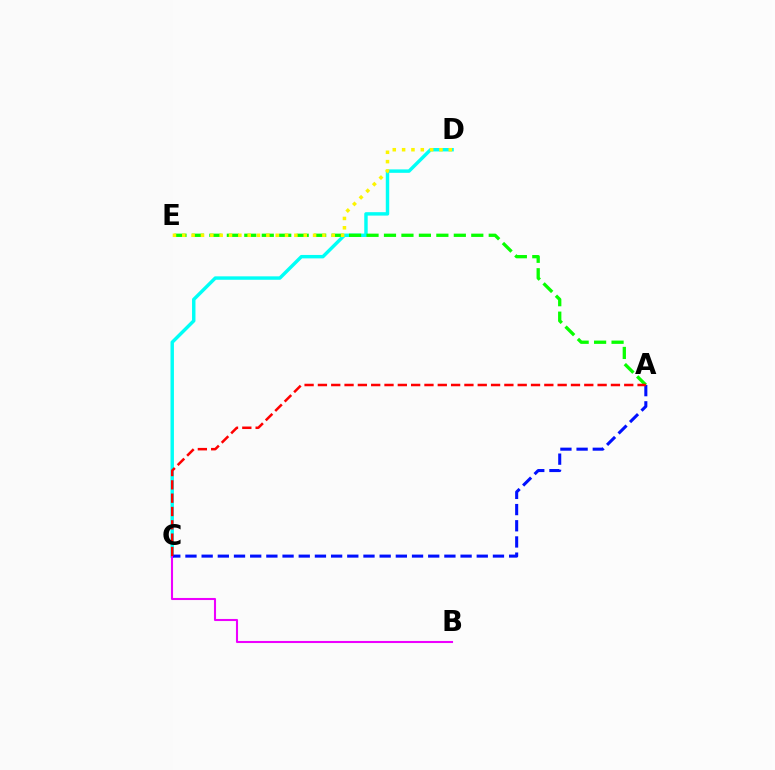{('C', 'D'): [{'color': '#00fff6', 'line_style': 'solid', 'thickness': 2.47}], ('A', 'C'): [{'color': '#0010ff', 'line_style': 'dashed', 'thickness': 2.2}, {'color': '#ff0000', 'line_style': 'dashed', 'thickness': 1.81}], ('A', 'E'): [{'color': '#08ff00', 'line_style': 'dashed', 'thickness': 2.37}], ('B', 'C'): [{'color': '#ee00ff', 'line_style': 'solid', 'thickness': 1.5}], ('D', 'E'): [{'color': '#fcf500', 'line_style': 'dotted', 'thickness': 2.54}]}